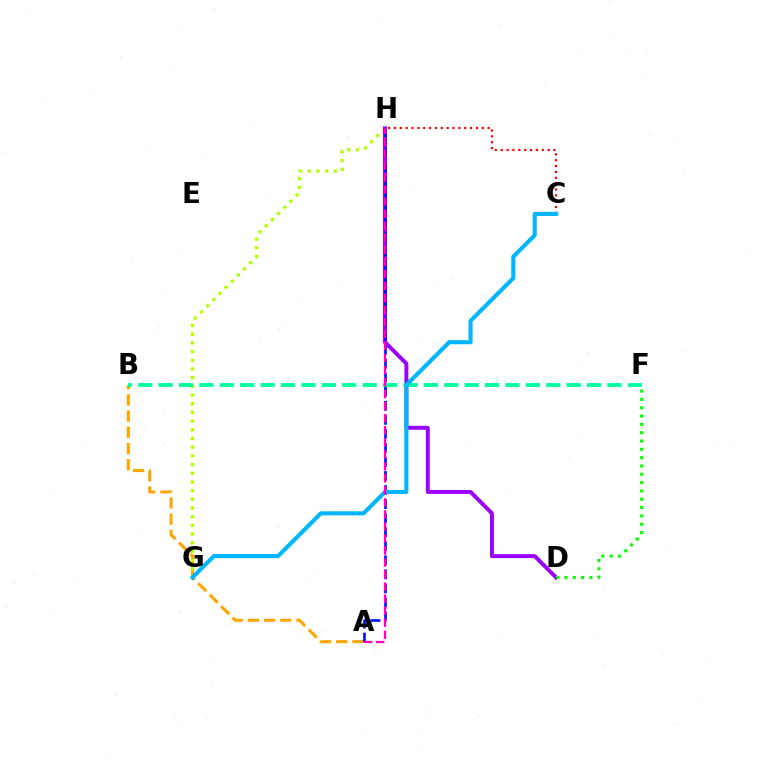{('C', 'H'): [{'color': '#ff0000', 'line_style': 'dotted', 'thickness': 1.59}], ('A', 'B'): [{'color': '#ffa500', 'line_style': 'dashed', 'thickness': 2.2}], ('G', 'H'): [{'color': '#b3ff00', 'line_style': 'dotted', 'thickness': 2.36}], ('D', 'H'): [{'color': '#9b00ff', 'line_style': 'solid', 'thickness': 2.84}], ('B', 'F'): [{'color': '#00ff9d', 'line_style': 'dashed', 'thickness': 2.77}], ('A', 'H'): [{'color': '#0010ff', 'line_style': 'dashed', 'thickness': 1.91}, {'color': '#ff00bd', 'line_style': 'dashed', 'thickness': 1.63}], ('D', 'F'): [{'color': '#08ff00', 'line_style': 'dotted', 'thickness': 2.26}], ('C', 'G'): [{'color': '#00b5ff', 'line_style': 'solid', 'thickness': 2.94}]}